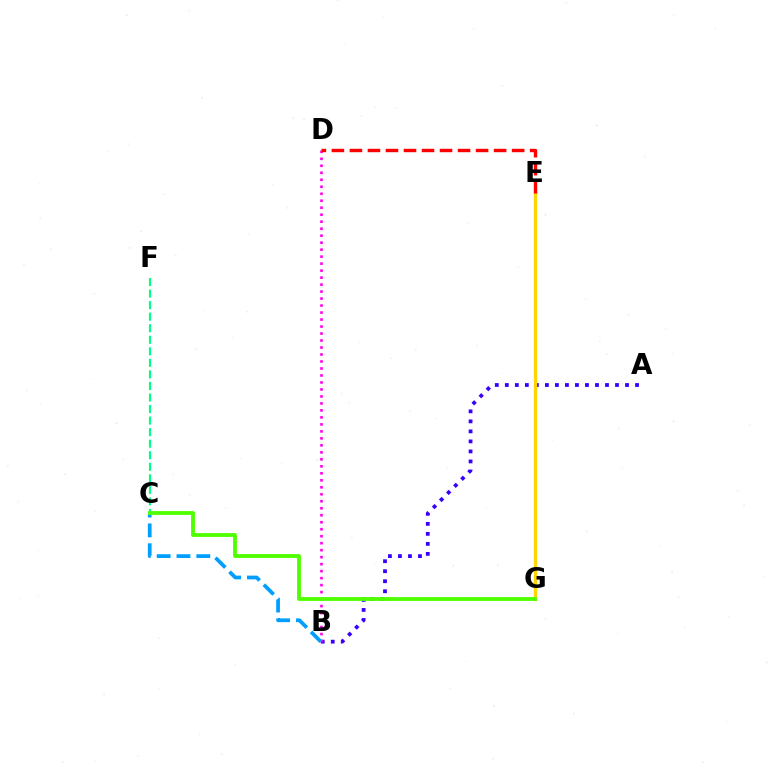{('A', 'B'): [{'color': '#3700ff', 'line_style': 'dotted', 'thickness': 2.72}], ('B', 'D'): [{'color': '#ff00ed', 'line_style': 'dotted', 'thickness': 1.9}], ('E', 'G'): [{'color': '#ffd500', 'line_style': 'solid', 'thickness': 2.42}], ('D', 'E'): [{'color': '#ff0000', 'line_style': 'dashed', 'thickness': 2.45}], ('B', 'C'): [{'color': '#009eff', 'line_style': 'dashed', 'thickness': 2.69}], ('C', 'F'): [{'color': '#00ff86', 'line_style': 'dashed', 'thickness': 1.57}], ('C', 'G'): [{'color': '#4fff00', 'line_style': 'solid', 'thickness': 2.76}]}